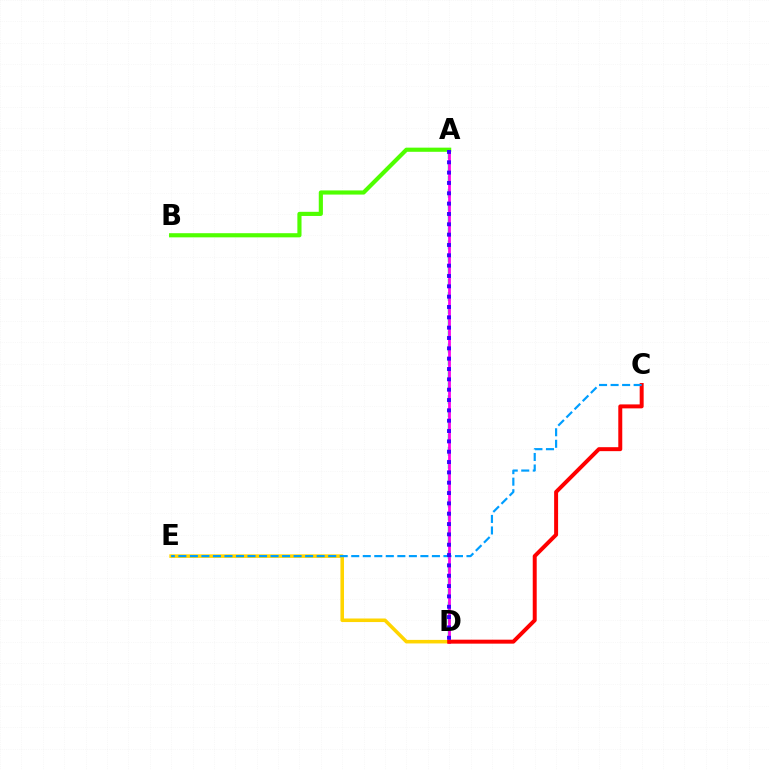{('A', 'D'): [{'color': '#00ff86', 'line_style': 'dashed', 'thickness': 1.75}, {'color': '#ff00ed', 'line_style': 'solid', 'thickness': 1.99}, {'color': '#3700ff', 'line_style': 'dotted', 'thickness': 2.81}], ('D', 'E'): [{'color': '#ffd500', 'line_style': 'solid', 'thickness': 2.56}], ('A', 'B'): [{'color': '#4fff00', 'line_style': 'solid', 'thickness': 2.99}], ('C', 'D'): [{'color': '#ff0000', 'line_style': 'solid', 'thickness': 2.86}], ('C', 'E'): [{'color': '#009eff', 'line_style': 'dashed', 'thickness': 1.57}]}